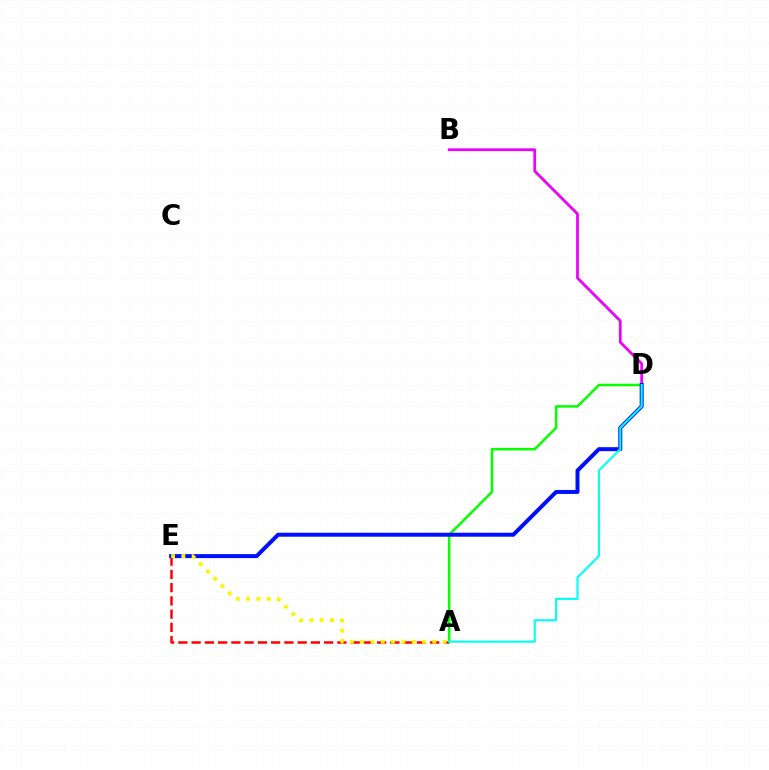{('A', 'D'): [{'color': '#08ff00', 'line_style': 'solid', 'thickness': 1.82}, {'color': '#00fff6', 'line_style': 'solid', 'thickness': 1.52}], ('A', 'E'): [{'color': '#ff0000', 'line_style': 'dashed', 'thickness': 1.8}, {'color': '#fcf500', 'line_style': 'dotted', 'thickness': 2.8}], ('B', 'D'): [{'color': '#ee00ff', 'line_style': 'solid', 'thickness': 1.99}], ('D', 'E'): [{'color': '#0010ff', 'line_style': 'solid', 'thickness': 2.88}]}